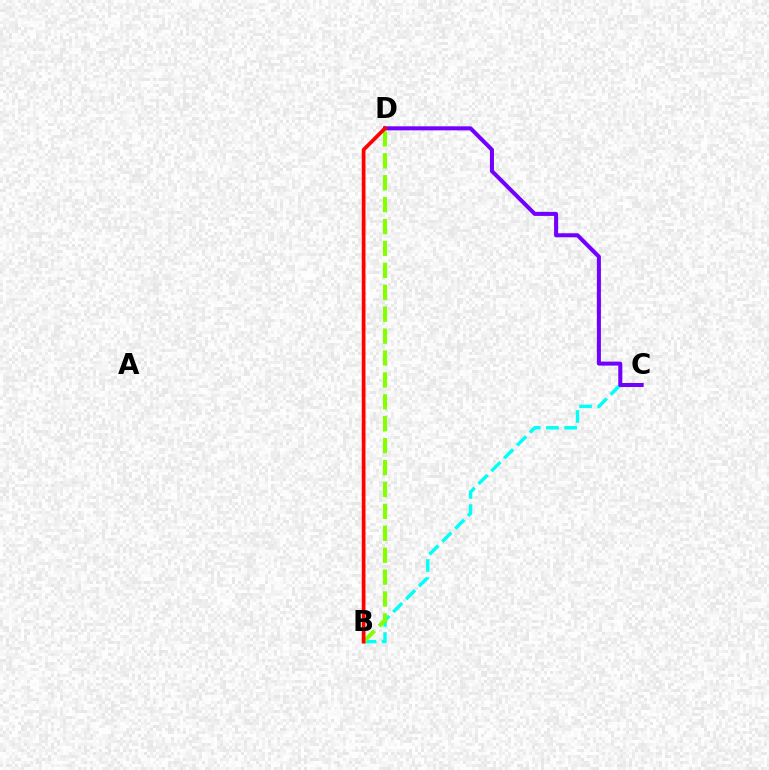{('B', 'C'): [{'color': '#00fff6', 'line_style': 'dashed', 'thickness': 2.47}], ('B', 'D'): [{'color': '#84ff00', 'line_style': 'dashed', 'thickness': 2.98}, {'color': '#ff0000', 'line_style': 'solid', 'thickness': 2.68}], ('C', 'D'): [{'color': '#7200ff', 'line_style': 'solid', 'thickness': 2.9}]}